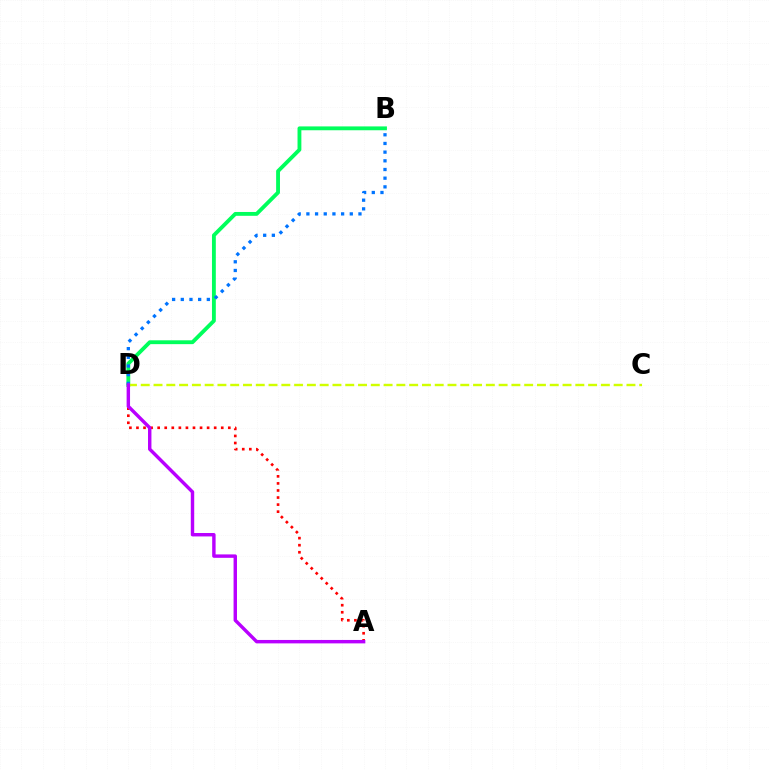{('B', 'D'): [{'color': '#00ff5c', 'line_style': 'solid', 'thickness': 2.77}, {'color': '#0074ff', 'line_style': 'dotted', 'thickness': 2.36}], ('A', 'D'): [{'color': '#ff0000', 'line_style': 'dotted', 'thickness': 1.92}, {'color': '#b900ff', 'line_style': 'solid', 'thickness': 2.46}], ('C', 'D'): [{'color': '#d1ff00', 'line_style': 'dashed', 'thickness': 1.74}]}